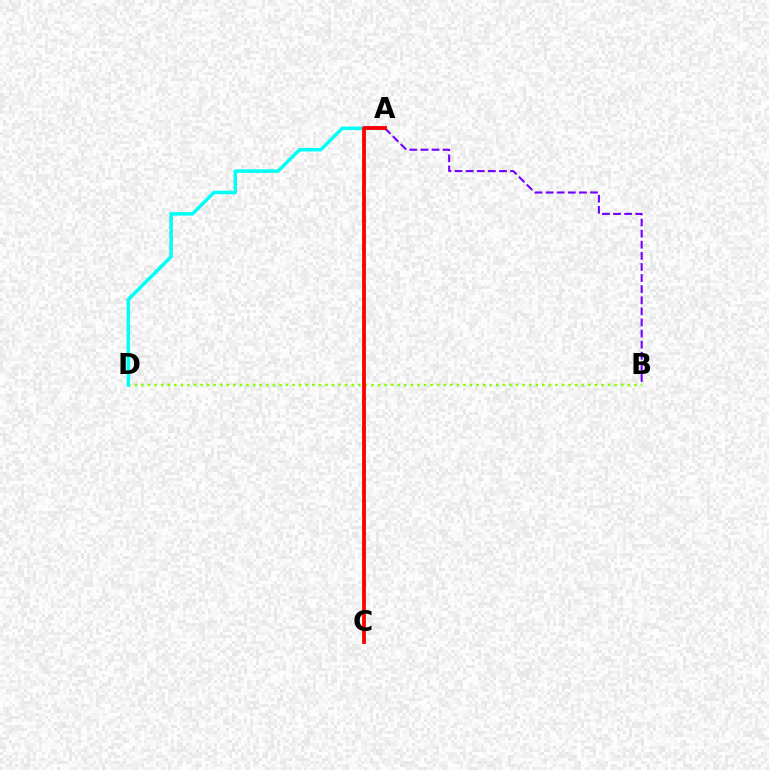{('B', 'D'): [{'color': '#84ff00', 'line_style': 'dotted', 'thickness': 1.79}], ('A', 'D'): [{'color': '#00fff6', 'line_style': 'solid', 'thickness': 2.5}], ('A', 'B'): [{'color': '#7200ff', 'line_style': 'dashed', 'thickness': 1.51}], ('A', 'C'): [{'color': '#ff0000', 'line_style': 'solid', 'thickness': 2.75}]}